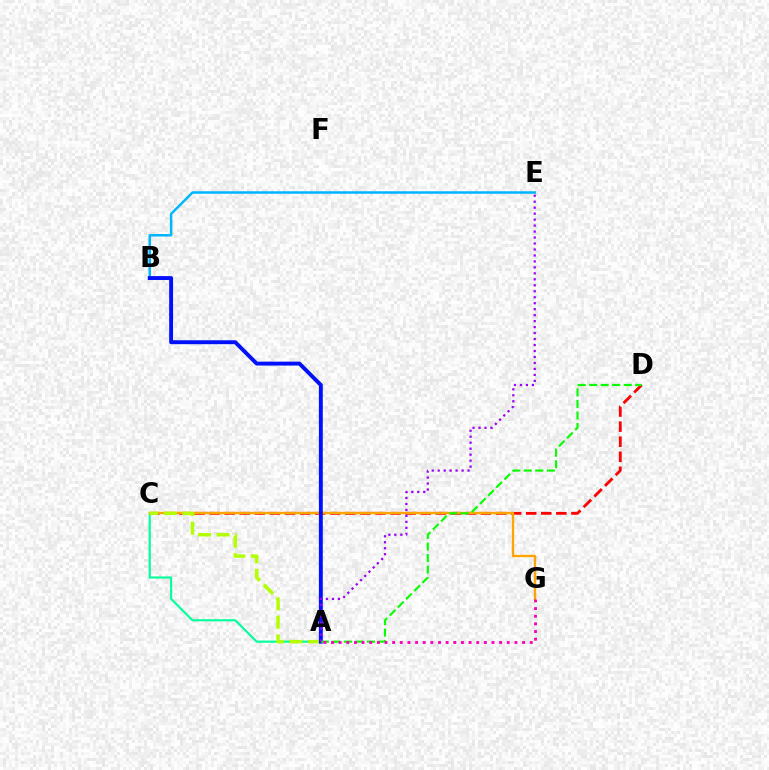{('C', 'D'): [{'color': '#ff0000', 'line_style': 'dashed', 'thickness': 2.05}], ('A', 'C'): [{'color': '#00ff9d', 'line_style': 'solid', 'thickness': 1.55}, {'color': '#b3ff00', 'line_style': 'dashed', 'thickness': 2.52}], ('C', 'G'): [{'color': '#ffa500', 'line_style': 'solid', 'thickness': 1.7}], ('B', 'E'): [{'color': '#00b5ff', 'line_style': 'solid', 'thickness': 1.8}], ('A', 'B'): [{'color': '#0010ff', 'line_style': 'solid', 'thickness': 2.82}], ('A', 'D'): [{'color': '#08ff00', 'line_style': 'dashed', 'thickness': 1.57}], ('A', 'G'): [{'color': '#ff00bd', 'line_style': 'dotted', 'thickness': 2.08}], ('A', 'E'): [{'color': '#9b00ff', 'line_style': 'dotted', 'thickness': 1.62}]}